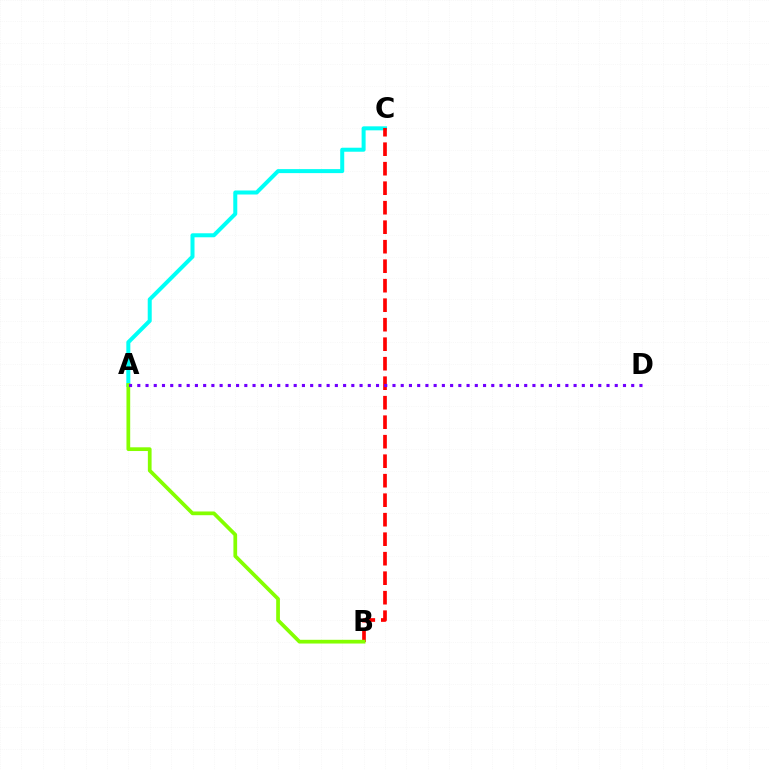{('A', 'C'): [{'color': '#00fff6', 'line_style': 'solid', 'thickness': 2.89}], ('B', 'C'): [{'color': '#ff0000', 'line_style': 'dashed', 'thickness': 2.65}], ('A', 'B'): [{'color': '#84ff00', 'line_style': 'solid', 'thickness': 2.68}], ('A', 'D'): [{'color': '#7200ff', 'line_style': 'dotted', 'thickness': 2.24}]}